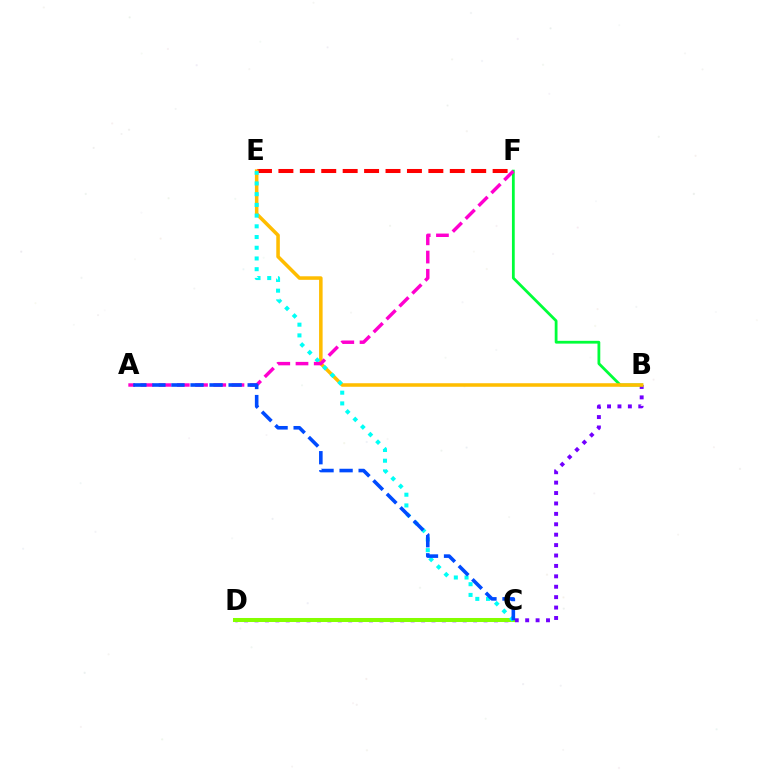{('B', 'D'): [{'color': '#7200ff', 'line_style': 'dotted', 'thickness': 2.83}], ('E', 'F'): [{'color': '#ff0000', 'line_style': 'dashed', 'thickness': 2.91}], ('B', 'F'): [{'color': '#00ff39', 'line_style': 'solid', 'thickness': 2.01}], ('B', 'E'): [{'color': '#ffbd00', 'line_style': 'solid', 'thickness': 2.55}], ('C', 'D'): [{'color': '#84ff00', 'line_style': 'solid', 'thickness': 2.89}], ('C', 'E'): [{'color': '#00fff6', 'line_style': 'dotted', 'thickness': 2.91}], ('A', 'F'): [{'color': '#ff00cf', 'line_style': 'dashed', 'thickness': 2.48}], ('A', 'C'): [{'color': '#004bff', 'line_style': 'dashed', 'thickness': 2.59}]}